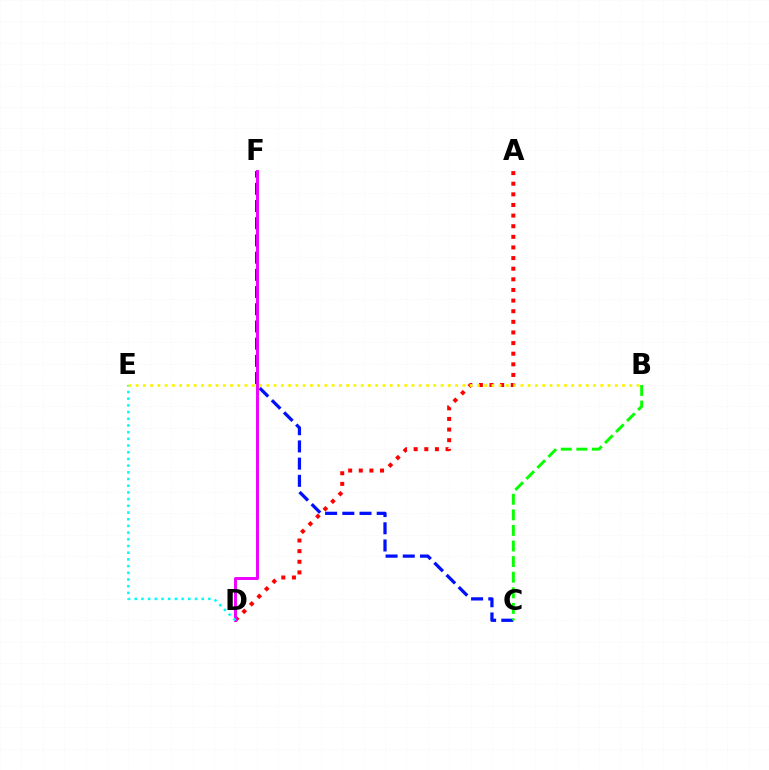{('A', 'D'): [{'color': '#ff0000', 'line_style': 'dotted', 'thickness': 2.89}], ('C', 'F'): [{'color': '#0010ff', 'line_style': 'dashed', 'thickness': 2.34}], ('D', 'F'): [{'color': '#ee00ff', 'line_style': 'solid', 'thickness': 2.12}], ('B', 'C'): [{'color': '#08ff00', 'line_style': 'dashed', 'thickness': 2.12}], ('D', 'E'): [{'color': '#00fff6', 'line_style': 'dotted', 'thickness': 1.82}], ('B', 'E'): [{'color': '#fcf500', 'line_style': 'dotted', 'thickness': 1.97}]}